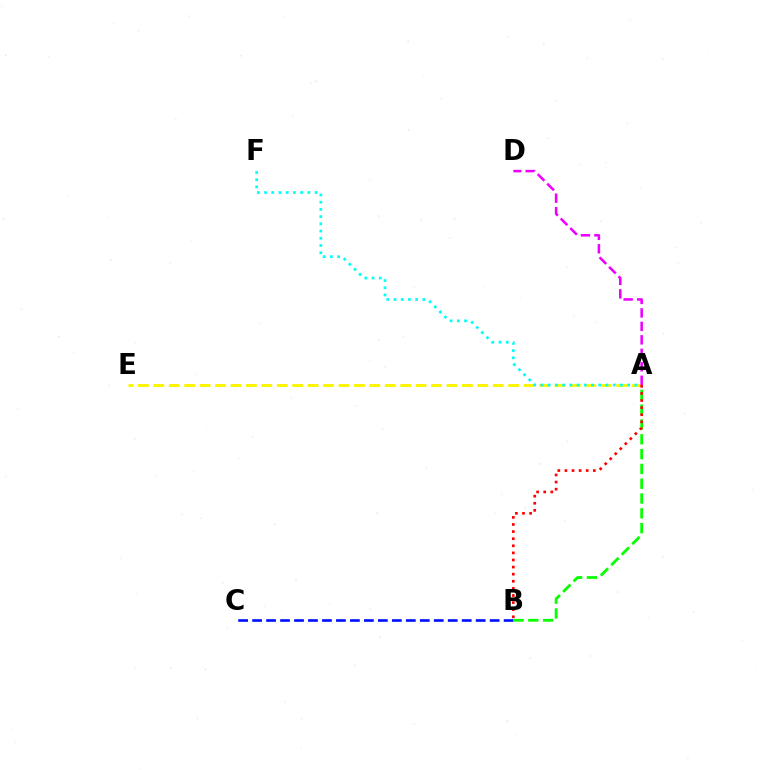{('A', 'E'): [{'color': '#fcf500', 'line_style': 'dashed', 'thickness': 2.1}], ('B', 'C'): [{'color': '#0010ff', 'line_style': 'dashed', 'thickness': 1.9}], ('A', 'B'): [{'color': '#08ff00', 'line_style': 'dashed', 'thickness': 2.01}, {'color': '#ff0000', 'line_style': 'dotted', 'thickness': 1.93}], ('A', 'D'): [{'color': '#ee00ff', 'line_style': 'dashed', 'thickness': 1.83}], ('A', 'F'): [{'color': '#00fff6', 'line_style': 'dotted', 'thickness': 1.96}]}